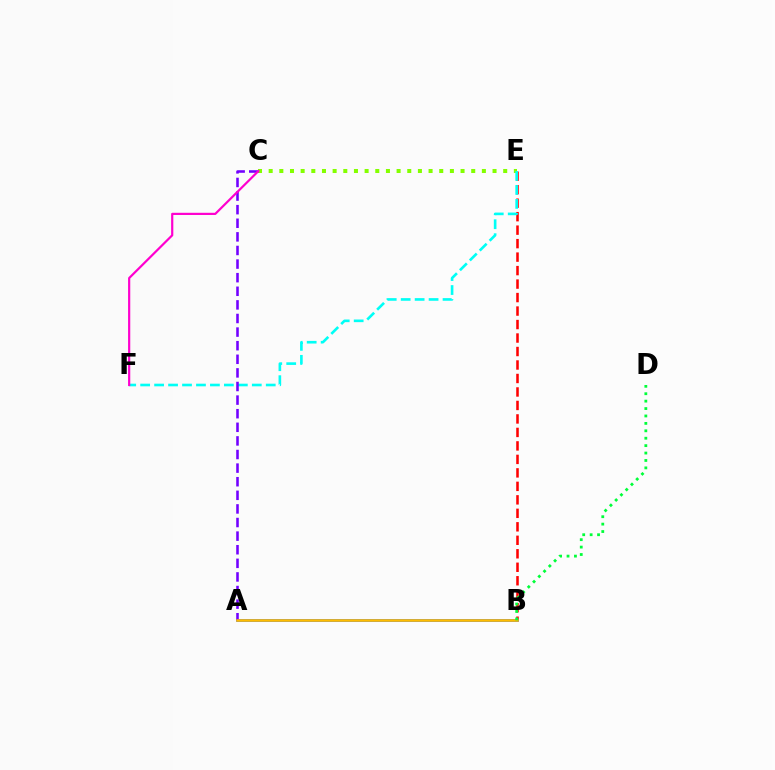{('B', 'E'): [{'color': '#ff0000', 'line_style': 'dashed', 'thickness': 1.83}], ('C', 'E'): [{'color': '#84ff00', 'line_style': 'dotted', 'thickness': 2.9}], ('A', 'B'): [{'color': '#004bff', 'line_style': 'solid', 'thickness': 1.84}, {'color': '#ffbd00', 'line_style': 'solid', 'thickness': 1.84}], ('E', 'F'): [{'color': '#00fff6', 'line_style': 'dashed', 'thickness': 1.9}], ('A', 'C'): [{'color': '#7200ff', 'line_style': 'dashed', 'thickness': 1.85}], ('B', 'D'): [{'color': '#00ff39', 'line_style': 'dotted', 'thickness': 2.01}], ('C', 'F'): [{'color': '#ff00cf', 'line_style': 'solid', 'thickness': 1.58}]}